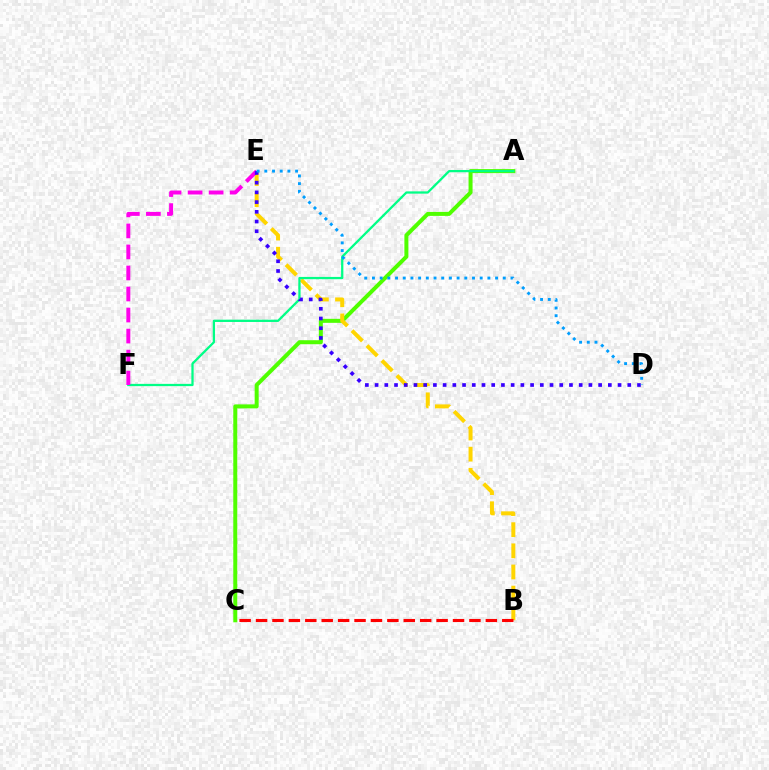{('A', 'C'): [{'color': '#4fff00', 'line_style': 'solid', 'thickness': 2.88}], ('B', 'E'): [{'color': '#ffd500', 'line_style': 'dashed', 'thickness': 2.87}], ('A', 'F'): [{'color': '#00ff86', 'line_style': 'solid', 'thickness': 1.63}], ('E', 'F'): [{'color': '#ff00ed', 'line_style': 'dashed', 'thickness': 2.86}], ('D', 'E'): [{'color': '#3700ff', 'line_style': 'dotted', 'thickness': 2.64}, {'color': '#009eff', 'line_style': 'dotted', 'thickness': 2.09}], ('B', 'C'): [{'color': '#ff0000', 'line_style': 'dashed', 'thickness': 2.23}]}